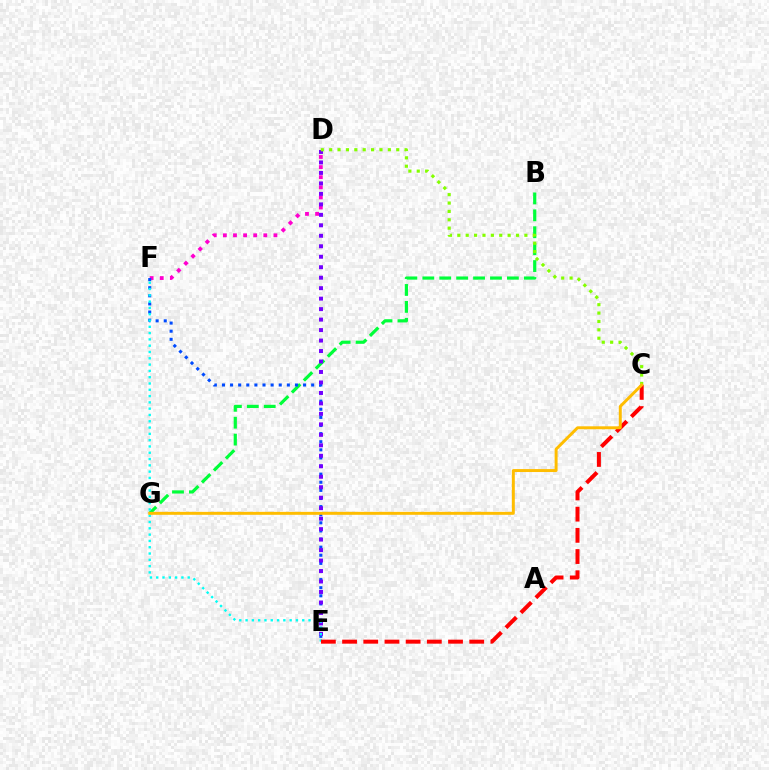{('B', 'G'): [{'color': '#00ff39', 'line_style': 'dashed', 'thickness': 2.3}], ('D', 'F'): [{'color': '#ff00cf', 'line_style': 'dotted', 'thickness': 2.75}], ('E', 'F'): [{'color': '#004bff', 'line_style': 'dotted', 'thickness': 2.2}, {'color': '#00fff6', 'line_style': 'dotted', 'thickness': 1.71}], ('D', 'E'): [{'color': '#7200ff', 'line_style': 'dotted', 'thickness': 2.85}], ('C', 'D'): [{'color': '#84ff00', 'line_style': 'dotted', 'thickness': 2.28}], ('C', 'E'): [{'color': '#ff0000', 'line_style': 'dashed', 'thickness': 2.88}], ('C', 'G'): [{'color': '#ffbd00', 'line_style': 'solid', 'thickness': 2.13}]}